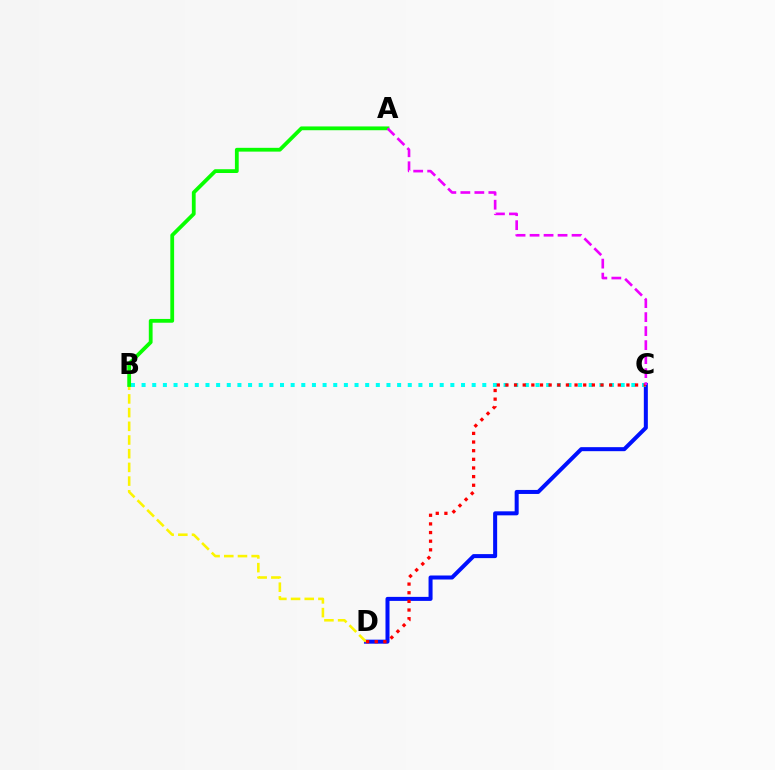{('C', 'D'): [{'color': '#0010ff', 'line_style': 'solid', 'thickness': 2.89}, {'color': '#ff0000', 'line_style': 'dotted', 'thickness': 2.35}], ('B', 'C'): [{'color': '#00fff6', 'line_style': 'dotted', 'thickness': 2.89}], ('B', 'D'): [{'color': '#fcf500', 'line_style': 'dashed', 'thickness': 1.86}], ('A', 'B'): [{'color': '#08ff00', 'line_style': 'solid', 'thickness': 2.73}], ('A', 'C'): [{'color': '#ee00ff', 'line_style': 'dashed', 'thickness': 1.9}]}